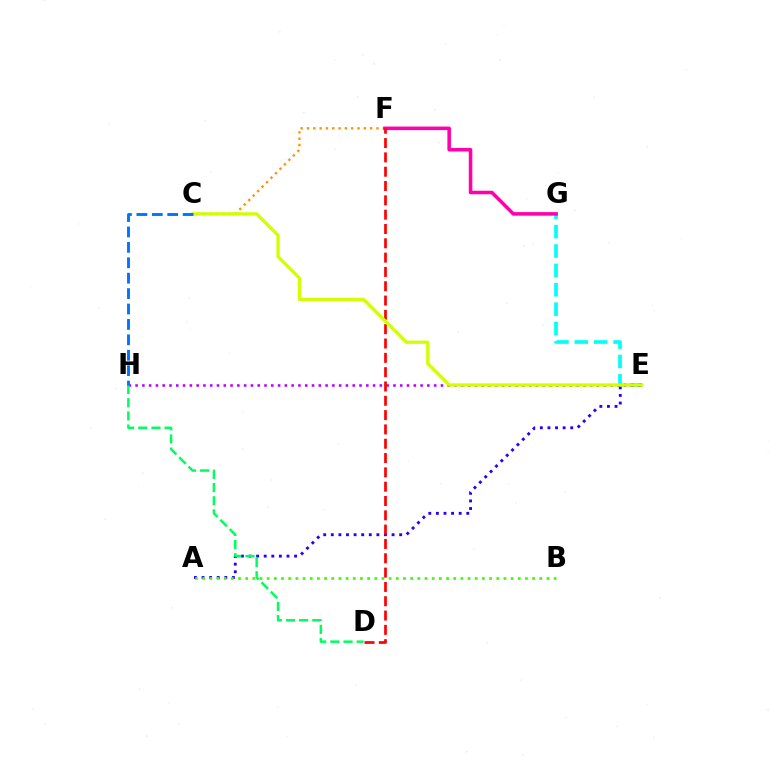{('E', 'G'): [{'color': '#00fff6', 'line_style': 'dashed', 'thickness': 2.63}], ('A', 'E'): [{'color': '#2500ff', 'line_style': 'dotted', 'thickness': 2.06}], ('A', 'B'): [{'color': '#3dff00', 'line_style': 'dotted', 'thickness': 1.95}], ('C', 'F'): [{'color': '#ff9400', 'line_style': 'dotted', 'thickness': 1.72}], ('F', 'G'): [{'color': '#ff00ac', 'line_style': 'solid', 'thickness': 2.55}], ('E', 'H'): [{'color': '#b900ff', 'line_style': 'dotted', 'thickness': 1.84}], ('D', 'F'): [{'color': '#ff0000', 'line_style': 'dashed', 'thickness': 1.95}], ('D', 'H'): [{'color': '#00ff5c', 'line_style': 'dashed', 'thickness': 1.79}], ('C', 'E'): [{'color': '#d1ff00', 'line_style': 'solid', 'thickness': 2.36}], ('C', 'H'): [{'color': '#0074ff', 'line_style': 'dashed', 'thickness': 2.09}]}